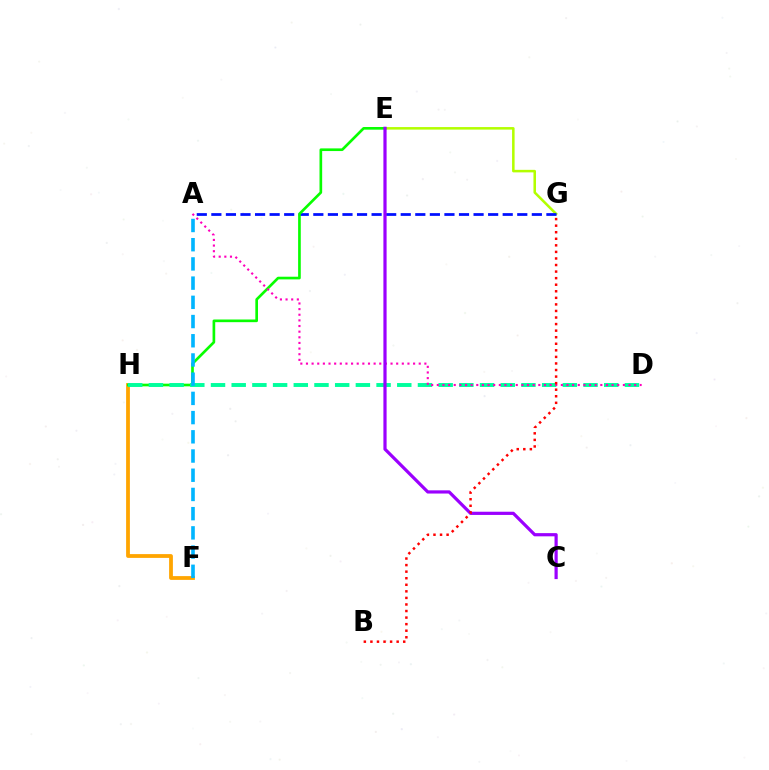{('E', 'G'): [{'color': '#b3ff00', 'line_style': 'solid', 'thickness': 1.83}], ('A', 'G'): [{'color': '#0010ff', 'line_style': 'dashed', 'thickness': 1.98}], ('F', 'H'): [{'color': '#ffa500', 'line_style': 'solid', 'thickness': 2.72}], ('E', 'H'): [{'color': '#08ff00', 'line_style': 'solid', 'thickness': 1.92}], ('D', 'H'): [{'color': '#00ff9d', 'line_style': 'dashed', 'thickness': 2.81}], ('A', 'D'): [{'color': '#ff00bd', 'line_style': 'dotted', 'thickness': 1.53}], ('C', 'E'): [{'color': '#9b00ff', 'line_style': 'solid', 'thickness': 2.31}], ('A', 'F'): [{'color': '#00b5ff', 'line_style': 'dashed', 'thickness': 2.61}], ('B', 'G'): [{'color': '#ff0000', 'line_style': 'dotted', 'thickness': 1.78}]}